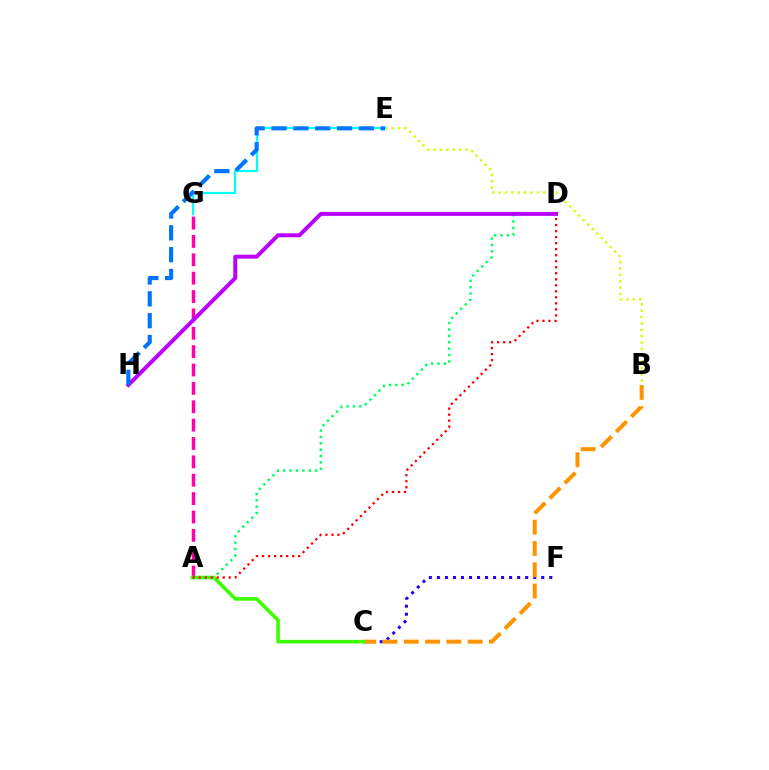{('C', 'F'): [{'color': '#2500ff', 'line_style': 'dotted', 'thickness': 2.18}], ('A', 'D'): [{'color': '#00ff5c', 'line_style': 'dotted', 'thickness': 1.74}, {'color': '#ff0000', 'line_style': 'dotted', 'thickness': 1.64}], ('A', 'G'): [{'color': '#ff00ac', 'line_style': 'dashed', 'thickness': 2.5}], ('B', 'E'): [{'color': '#d1ff00', 'line_style': 'dotted', 'thickness': 1.73}], ('B', 'C'): [{'color': '#ff9400', 'line_style': 'dashed', 'thickness': 2.89}], ('A', 'C'): [{'color': '#3dff00', 'line_style': 'solid', 'thickness': 2.6}], ('E', 'G'): [{'color': '#00fff6', 'line_style': 'solid', 'thickness': 1.61}], ('D', 'H'): [{'color': '#b900ff', 'line_style': 'solid', 'thickness': 2.84}], ('E', 'H'): [{'color': '#0074ff', 'line_style': 'dashed', 'thickness': 2.97}]}